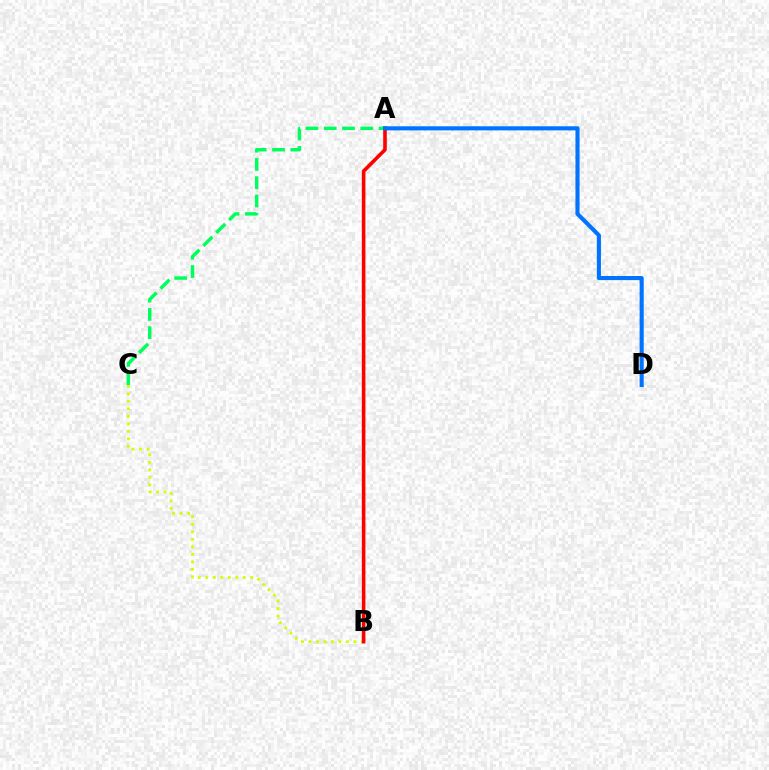{('B', 'C'): [{'color': '#d1ff00', 'line_style': 'dotted', 'thickness': 2.03}], ('A', 'C'): [{'color': '#00ff5c', 'line_style': 'dashed', 'thickness': 2.48}], ('A', 'B'): [{'color': '#b900ff', 'line_style': 'dashed', 'thickness': 1.52}, {'color': '#ff0000', 'line_style': 'solid', 'thickness': 2.58}], ('A', 'D'): [{'color': '#0074ff', 'line_style': 'solid', 'thickness': 2.96}]}